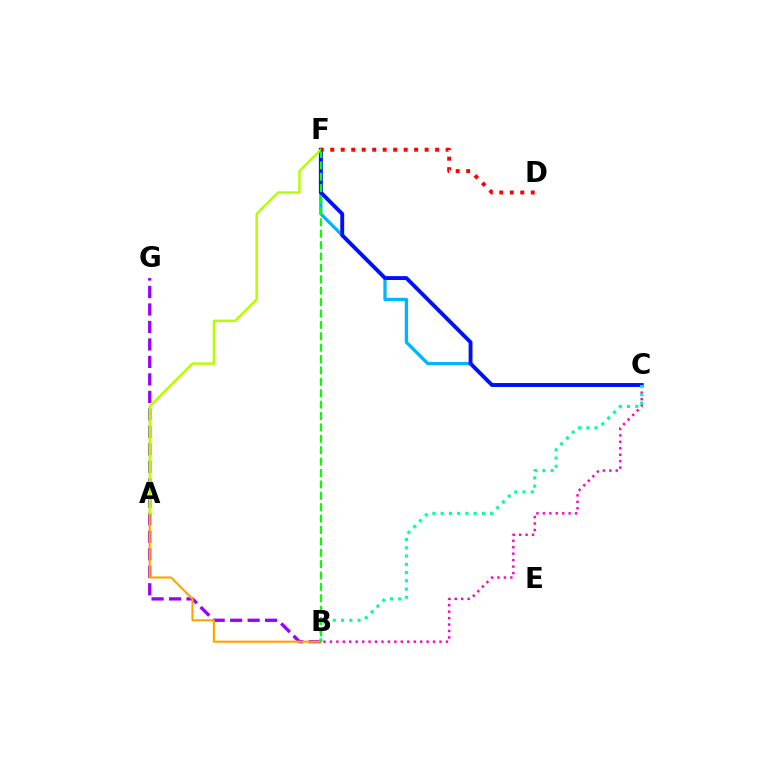{('C', 'F'): [{'color': '#00b5ff', 'line_style': 'solid', 'thickness': 2.36}, {'color': '#0010ff', 'line_style': 'solid', 'thickness': 2.79}], ('B', 'G'): [{'color': '#9b00ff', 'line_style': 'dashed', 'thickness': 2.38}], ('A', 'B'): [{'color': '#ffa500', 'line_style': 'solid', 'thickness': 1.56}], ('B', 'C'): [{'color': '#ff00bd', 'line_style': 'dotted', 'thickness': 1.75}, {'color': '#00ff9d', 'line_style': 'dotted', 'thickness': 2.24}], ('A', 'F'): [{'color': '#b3ff00', 'line_style': 'solid', 'thickness': 1.76}], ('B', 'F'): [{'color': '#08ff00', 'line_style': 'dashed', 'thickness': 1.55}], ('D', 'F'): [{'color': '#ff0000', 'line_style': 'dotted', 'thickness': 2.85}]}